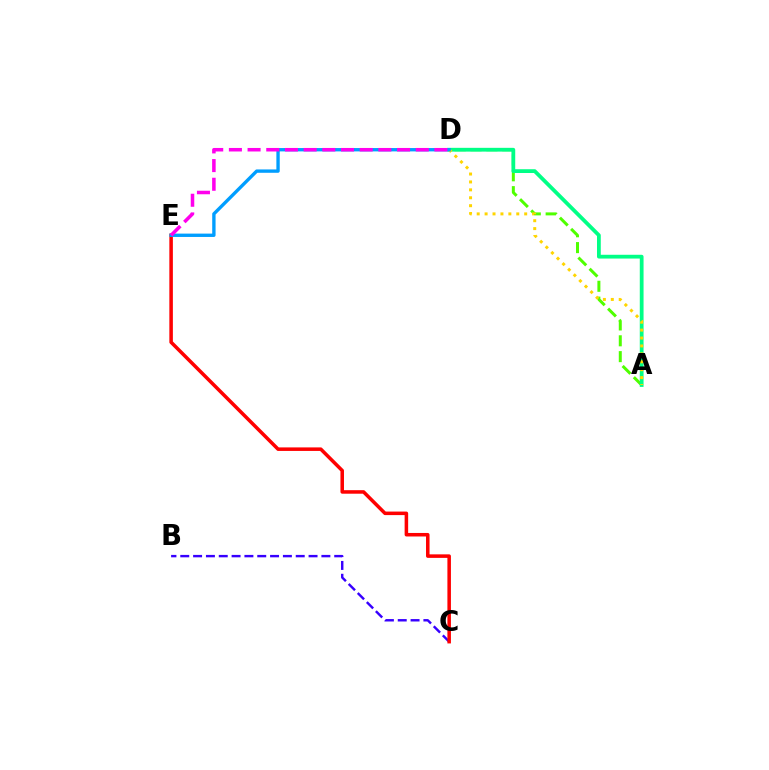{('A', 'D'): [{'color': '#4fff00', 'line_style': 'dashed', 'thickness': 2.15}, {'color': '#00ff86', 'line_style': 'solid', 'thickness': 2.72}, {'color': '#ffd500', 'line_style': 'dotted', 'thickness': 2.15}], ('B', 'C'): [{'color': '#3700ff', 'line_style': 'dashed', 'thickness': 1.74}], ('C', 'E'): [{'color': '#ff0000', 'line_style': 'solid', 'thickness': 2.54}], ('D', 'E'): [{'color': '#009eff', 'line_style': 'solid', 'thickness': 2.41}, {'color': '#ff00ed', 'line_style': 'dashed', 'thickness': 2.54}]}